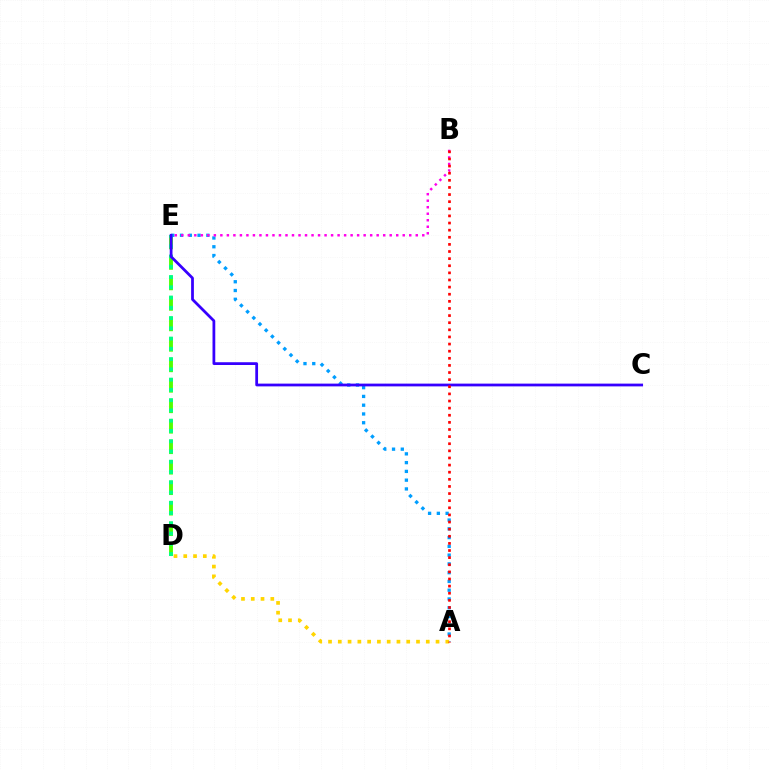{('D', 'E'): [{'color': '#4fff00', 'line_style': 'dashed', 'thickness': 2.78}, {'color': '#00ff86', 'line_style': 'dotted', 'thickness': 2.79}], ('A', 'E'): [{'color': '#009eff', 'line_style': 'dotted', 'thickness': 2.38}], ('B', 'E'): [{'color': '#ff00ed', 'line_style': 'dotted', 'thickness': 1.77}], ('C', 'E'): [{'color': '#3700ff', 'line_style': 'solid', 'thickness': 1.99}], ('A', 'D'): [{'color': '#ffd500', 'line_style': 'dotted', 'thickness': 2.66}], ('A', 'B'): [{'color': '#ff0000', 'line_style': 'dotted', 'thickness': 1.93}]}